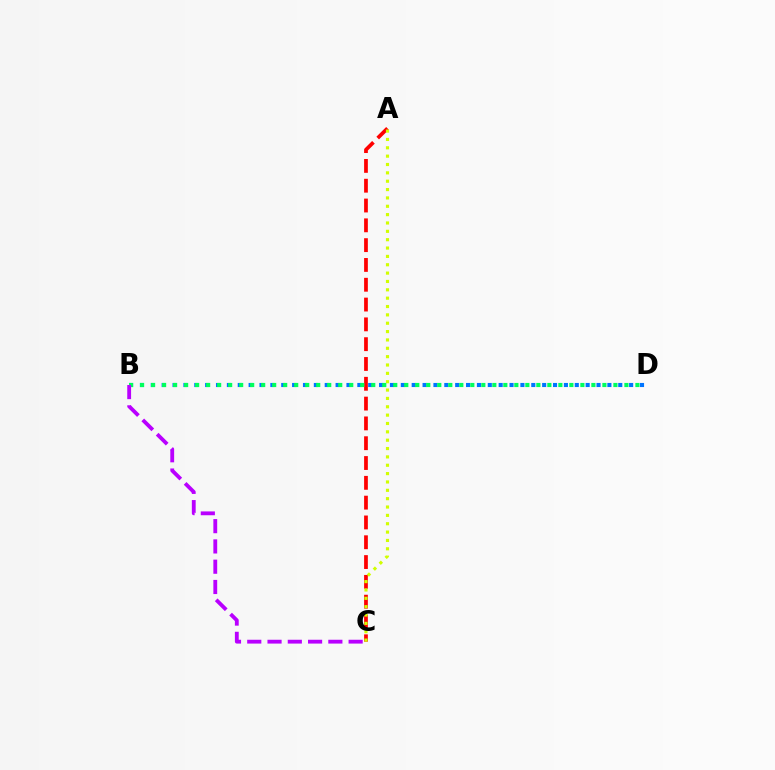{('A', 'C'): [{'color': '#ff0000', 'line_style': 'dashed', 'thickness': 2.69}, {'color': '#d1ff00', 'line_style': 'dotted', 'thickness': 2.27}], ('B', 'D'): [{'color': '#0074ff', 'line_style': 'dotted', 'thickness': 2.95}, {'color': '#00ff5c', 'line_style': 'dotted', 'thickness': 2.99}], ('B', 'C'): [{'color': '#b900ff', 'line_style': 'dashed', 'thickness': 2.75}]}